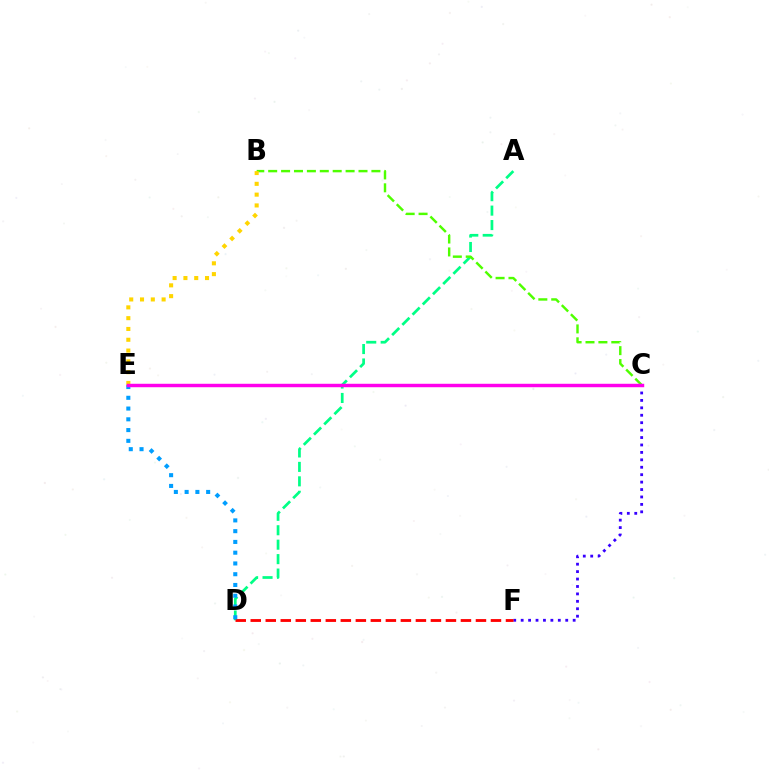{('A', 'D'): [{'color': '#00ff86', 'line_style': 'dashed', 'thickness': 1.96}], ('C', 'F'): [{'color': '#3700ff', 'line_style': 'dotted', 'thickness': 2.02}], ('B', 'C'): [{'color': '#4fff00', 'line_style': 'dashed', 'thickness': 1.75}], ('D', 'F'): [{'color': '#ff0000', 'line_style': 'dashed', 'thickness': 2.04}], ('D', 'E'): [{'color': '#009eff', 'line_style': 'dotted', 'thickness': 2.92}], ('B', 'E'): [{'color': '#ffd500', 'line_style': 'dotted', 'thickness': 2.93}], ('C', 'E'): [{'color': '#ff00ed', 'line_style': 'solid', 'thickness': 2.48}]}